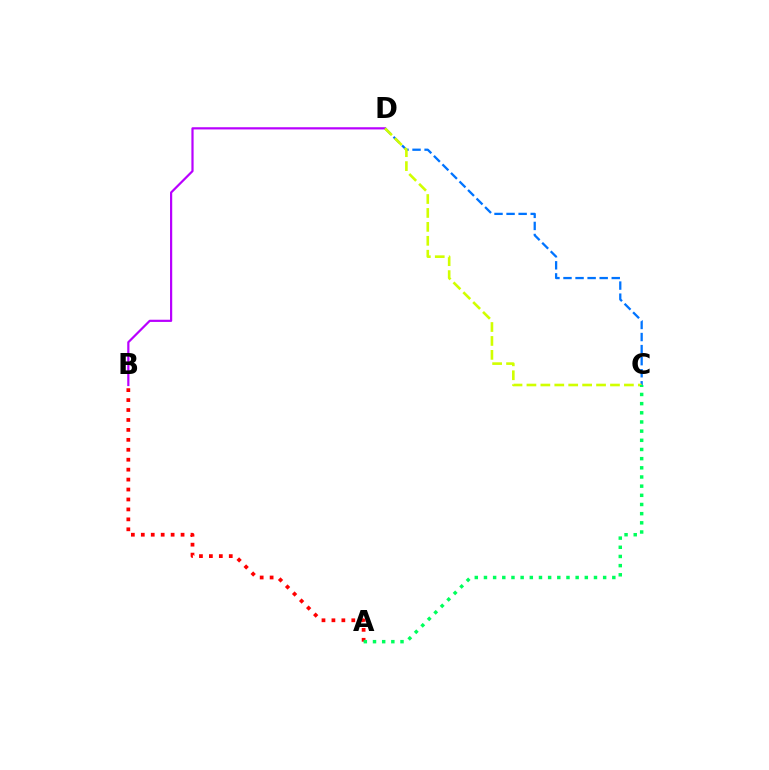{('B', 'D'): [{'color': '#b900ff', 'line_style': 'solid', 'thickness': 1.58}], ('C', 'D'): [{'color': '#0074ff', 'line_style': 'dashed', 'thickness': 1.64}, {'color': '#d1ff00', 'line_style': 'dashed', 'thickness': 1.89}], ('A', 'B'): [{'color': '#ff0000', 'line_style': 'dotted', 'thickness': 2.7}], ('A', 'C'): [{'color': '#00ff5c', 'line_style': 'dotted', 'thickness': 2.49}]}